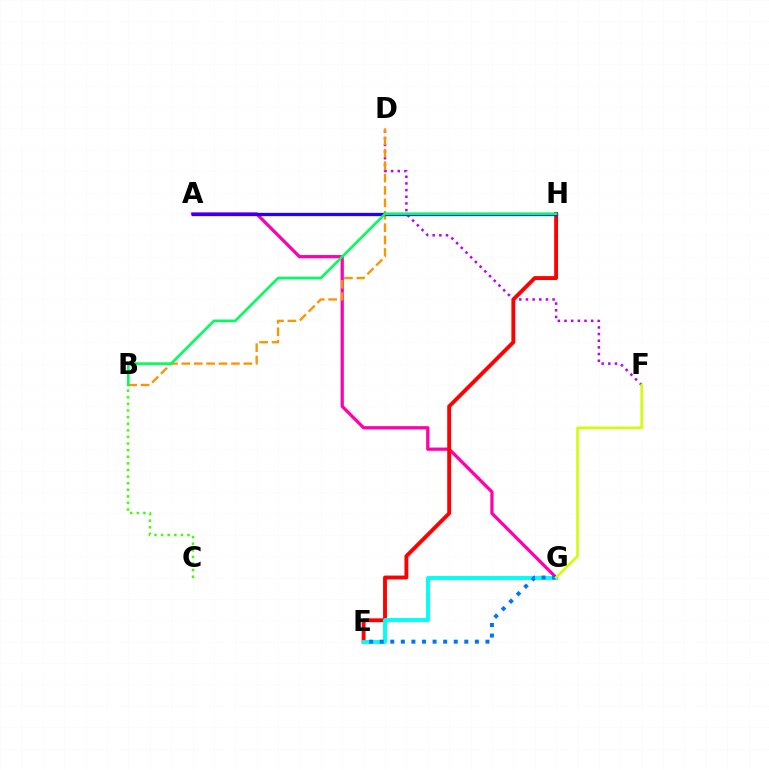{('D', 'F'): [{'color': '#b900ff', 'line_style': 'dotted', 'thickness': 1.81}], ('B', 'C'): [{'color': '#3dff00', 'line_style': 'dotted', 'thickness': 1.8}], ('A', 'G'): [{'color': '#ff00ac', 'line_style': 'solid', 'thickness': 2.33}], ('E', 'H'): [{'color': '#ff0000', 'line_style': 'solid', 'thickness': 2.79}], ('B', 'D'): [{'color': '#ff9400', 'line_style': 'dashed', 'thickness': 1.68}], ('E', 'G'): [{'color': '#00fff6', 'line_style': 'solid', 'thickness': 2.8}, {'color': '#0074ff', 'line_style': 'dotted', 'thickness': 2.87}], ('A', 'H'): [{'color': '#2500ff', 'line_style': 'solid', 'thickness': 2.38}], ('B', 'H'): [{'color': '#00ff5c', 'line_style': 'solid', 'thickness': 1.89}], ('F', 'G'): [{'color': '#d1ff00', 'line_style': 'solid', 'thickness': 1.85}]}